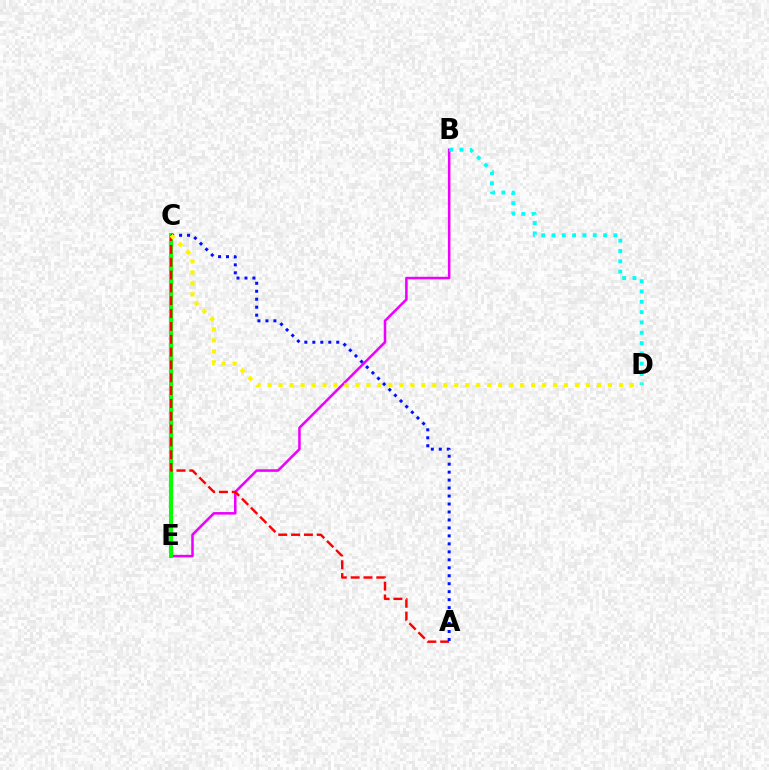{('B', 'E'): [{'color': '#ee00ff', 'line_style': 'solid', 'thickness': 1.83}], ('C', 'E'): [{'color': '#08ff00', 'line_style': 'solid', 'thickness': 2.94}], ('A', 'C'): [{'color': '#ff0000', 'line_style': 'dashed', 'thickness': 1.74}, {'color': '#0010ff', 'line_style': 'dotted', 'thickness': 2.16}], ('B', 'D'): [{'color': '#00fff6', 'line_style': 'dotted', 'thickness': 2.8}], ('C', 'D'): [{'color': '#fcf500', 'line_style': 'dotted', 'thickness': 2.98}]}